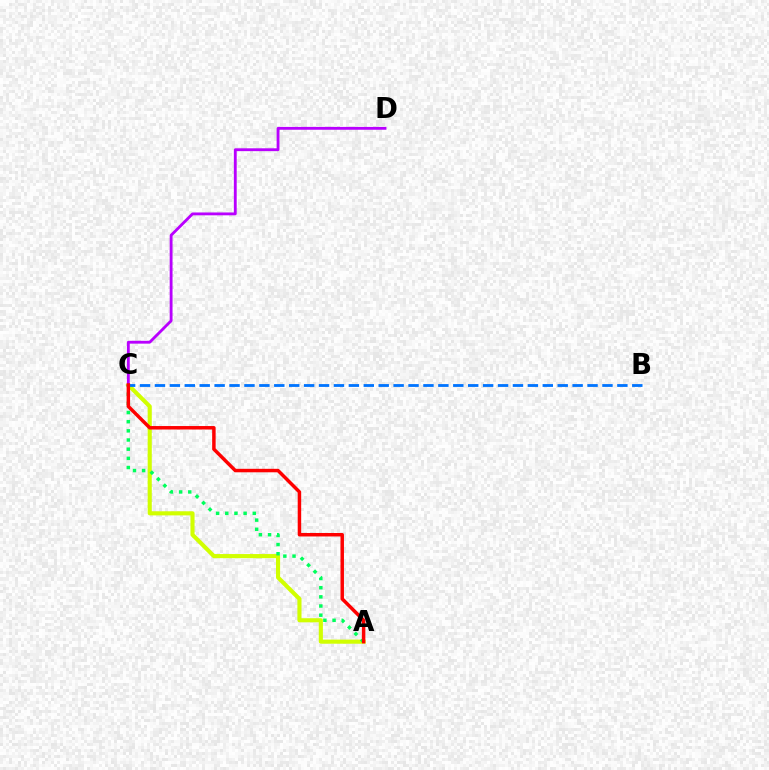{('A', 'C'): [{'color': '#d1ff00', 'line_style': 'solid', 'thickness': 2.96}, {'color': '#00ff5c', 'line_style': 'dotted', 'thickness': 2.49}, {'color': '#ff0000', 'line_style': 'solid', 'thickness': 2.5}], ('B', 'C'): [{'color': '#0074ff', 'line_style': 'dashed', 'thickness': 2.03}], ('C', 'D'): [{'color': '#b900ff', 'line_style': 'solid', 'thickness': 2.05}]}